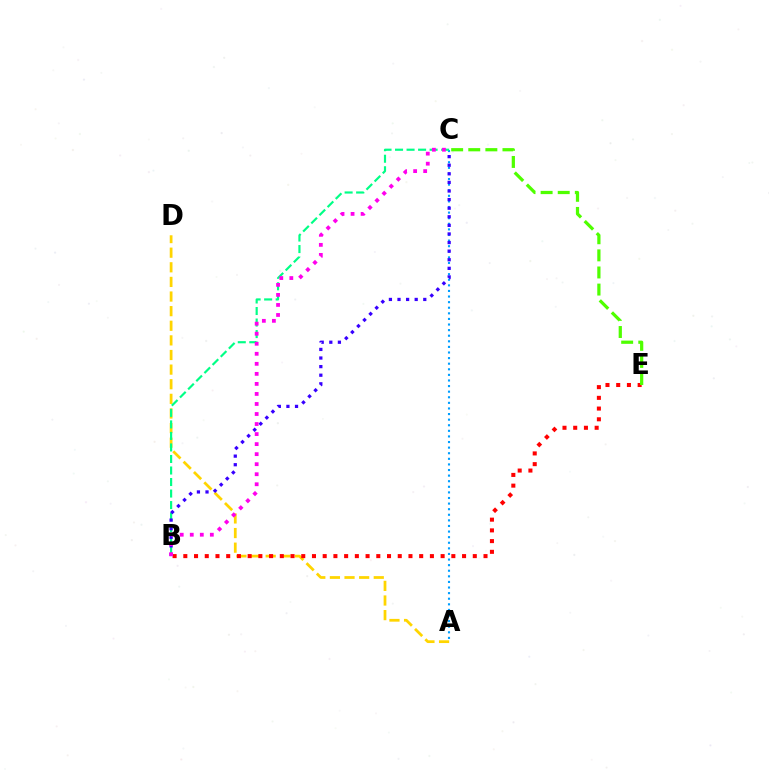{('A', 'C'): [{'color': '#009eff', 'line_style': 'dotted', 'thickness': 1.52}], ('A', 'D'): [{'color': '#ffd500', 'line_style': 'dashed', 'thickness': 1.99}], ('B', 'C'): [{'color': '#00ff86', 'line_style': 'dashed', 'thickness': 1.57}, {'color': '#3700ff', 'line_style': 'dotted', 'thickness': 2.33}, {'color': '#ff00ed', 'line_style': 'dotted', 'thickness': 2.73}], ('B', 'E'): [{'color': '#ff0000', 'line_style': 'dotted', 'thickness': 2.91}], ('C', 'E'): [{'color': '#4fff00', 'line_style': 'dashed', 'thickness': 2.32}]}